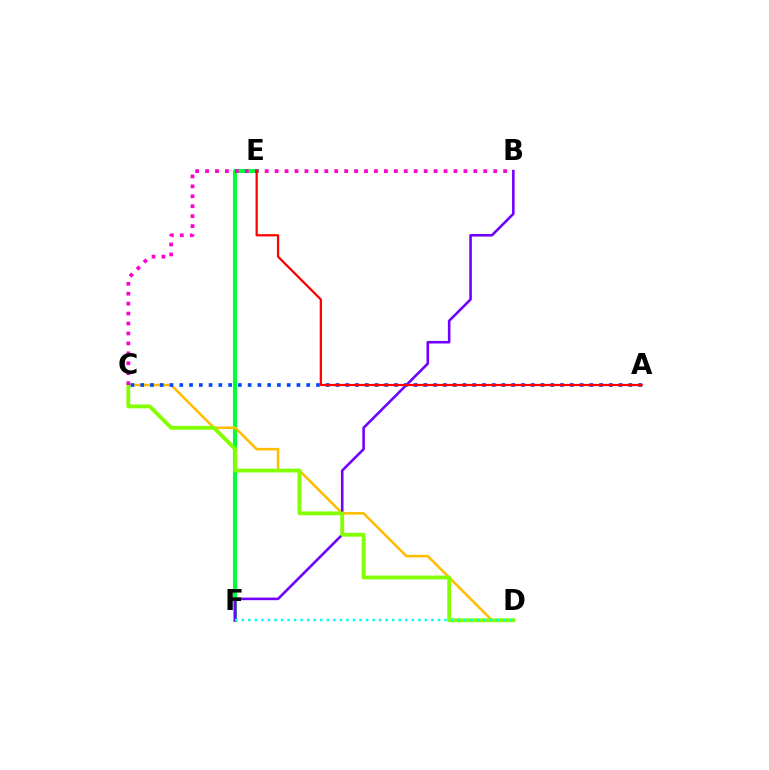{('E', 'F'): [{'color': '#00ff39', 'line_style': 'solid', 'thickness': 2.96}], ('C', 'D'): [{'color': '#ffbd00', 'line_style': 'solid', 'thickness': 1.84}, {'color': '#84ff00', 'line_style': 'solid', 'thickness': 2.77}], ('B', 'F'): [{'color': '#7200ff', 'line_style': 'solid', 'thickness': 1.86}], ('B', 'C'): [{'color': '#ff00cf', 'line_style': 'dotted', 'thickness': 2.7}], ('A', 'C'): [{'color': '#004bff', 'line_style': 'dotted', 'thickness': 2.65}], ('D', 'F'): [{'color': '#00fff6', 'line_style': 'dotted', 'thickness': 1.78}], ('A', 'E'): [{'color': '#ff0000', 'line_style': 'solid', 'thickness': 1.63}]}